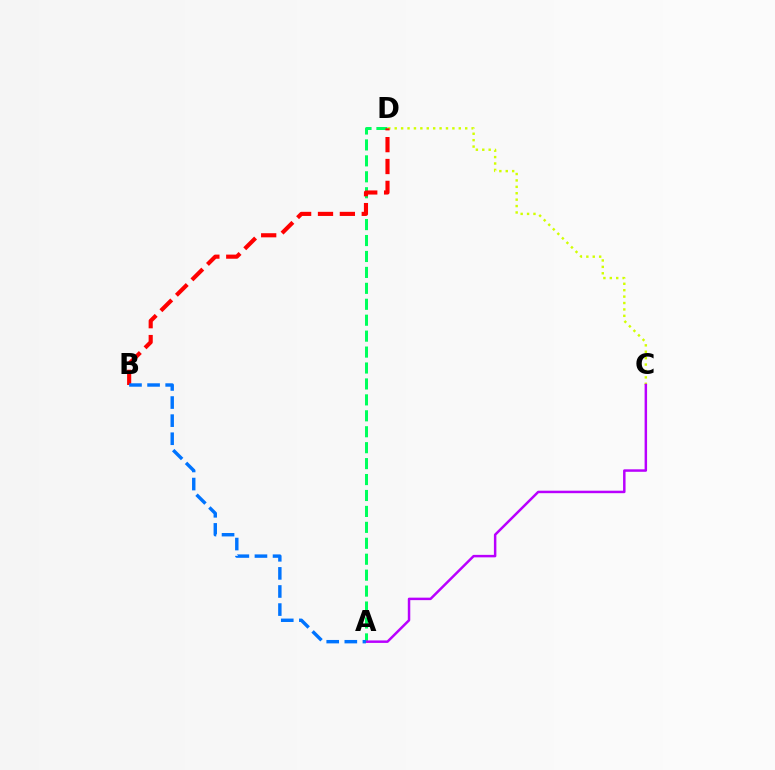{('C', 'D'): [{'color': '#d1ff00', 'line_style': 'dotted', 'thickness': 1.74}], ('A', 'D'): [{'color': '#00ff5c', 'line_style': 'dashed', 'thickness': 2.16}], ('B', 'D'): [{'color': '#ff0000', 'line_style': 'dashed', 'thickness': 2.97}], ('A', 'C'): [{'color': '#b900ff', 'line_style': 'solid', 'thickness': 1.79}], ('A', 'B'): [{'color': '#0074ff', 'line_style': 'dashed', 'thickness': 2.46}]}